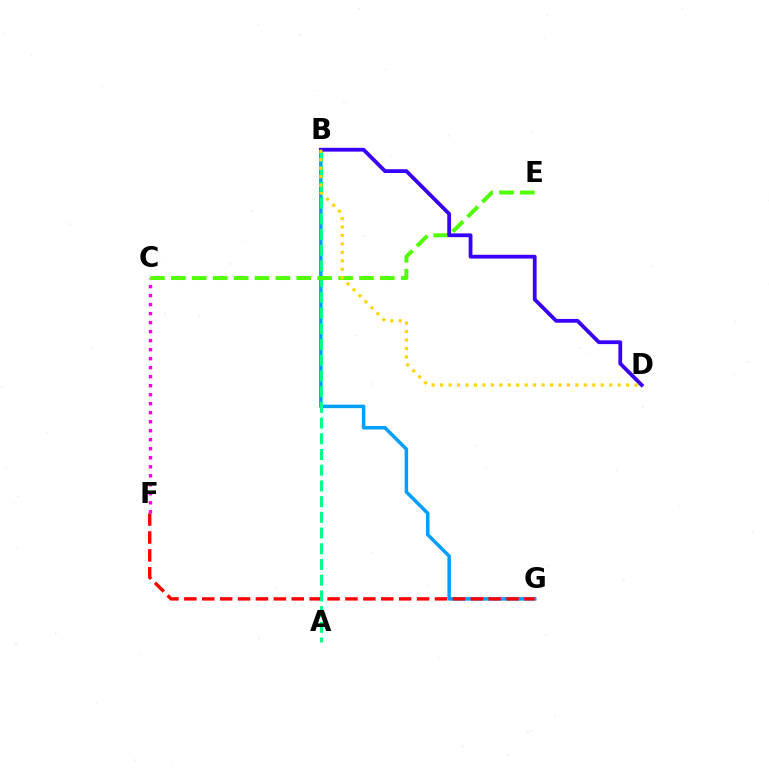{('B', 'G'): [{'color': '#009eff', 'line_style': 'solid', 'thickness': 2.52}], ('F', 'G'): [{'color': '#ff0000', 'line_style': 'dashed', 'thickness': 2.43}], ('A', 'B'): [{'color': '#00ff86', 'line_style': 'dashed', 'thickness': 2.13}], ('C', 'F'): [{'color': '#ff00ed', 'line_style': 'dotted', 'thickness': 2.45}], ('C', 'E'): [{'color': '#4fff00', 'line_style': 'dashed', 'thickness': 2.84}], ('B', 'D'): [{'color': '#3700ff', 'line_style': 'solid', 'thickness': 2.73}, {'color': '#ffd500', 'line_style': 'dotted', 'thickness': 2.3}]}